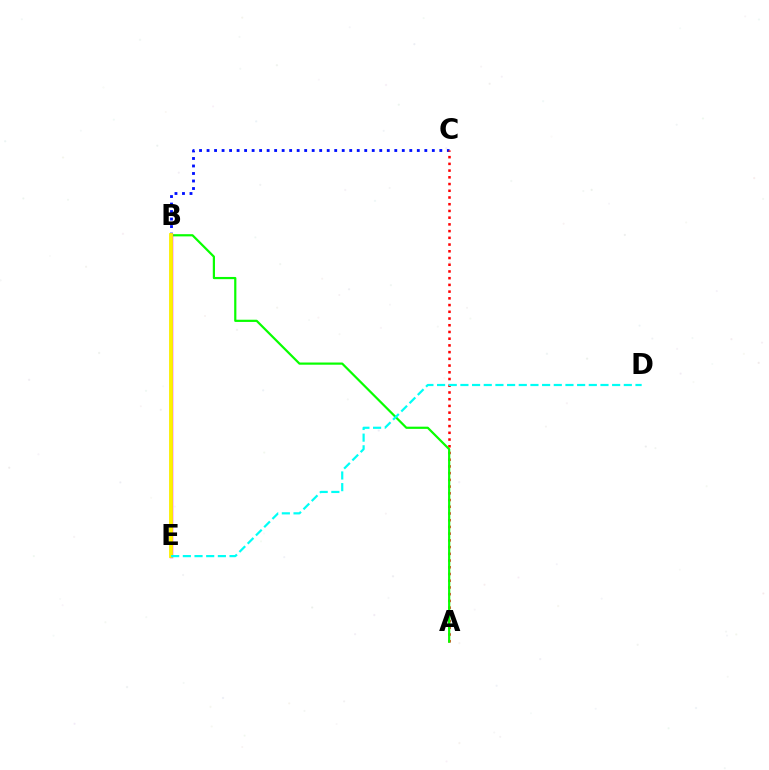{('B', 'C'): [{'color': '#0010ff', 'line_style': 'dotted', 'thickness': 2.04}], ('A', 'C'): [{'color': '#ff0000', 'line_style': 'dotted', 'thickness': 1.83}], ('A', 'B'): [{'color': '#08ff00', 'line_style': 'solid', 'thickness': 1.59}], ('B', 'E'): [{'color': '#ee00ff', 'line_style': 'solid', 'thickness': 2.47}, {'color': '#fcf500', 'line_style': 'solid', 'thickness': 2.75}], ('D', 'E'): [{'color': '#00fff6', 'line_style': 'dashed', 'thickness': 1.59}]}